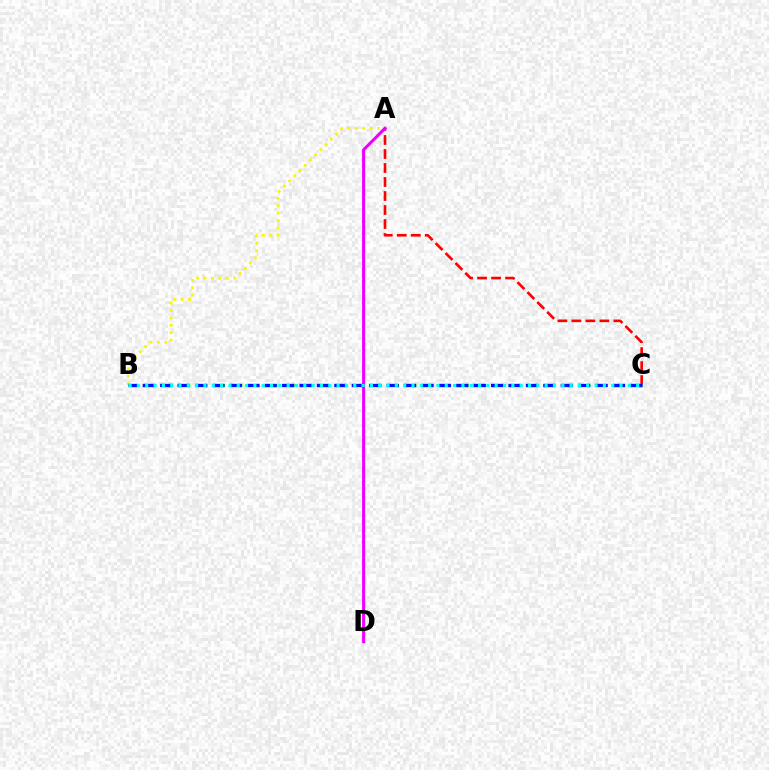{('A', 'B'): [{'color': '#fcf500', 'line_style': 'dotted', 'thickness': 2.0}], ('A', 'C'): [{'color': '#ff0000', 'line_style': 'dashed', 'thickness': 1.9}], ('B', 'C'): [{'color': '#08ff00', 'line_style': 'dotted', 'thickness': 2.36}, {'color': '#0010ff', 'line_style': 'dashed', 'thickness': 2.37}, {'color': '#00fff6', 'line_style': 'dotted', 'thickness': 2.26}], ('A', 'D'): [{'color': '#ee00ff', 'line_style': 'solid', 'thickness': 2.2}]}